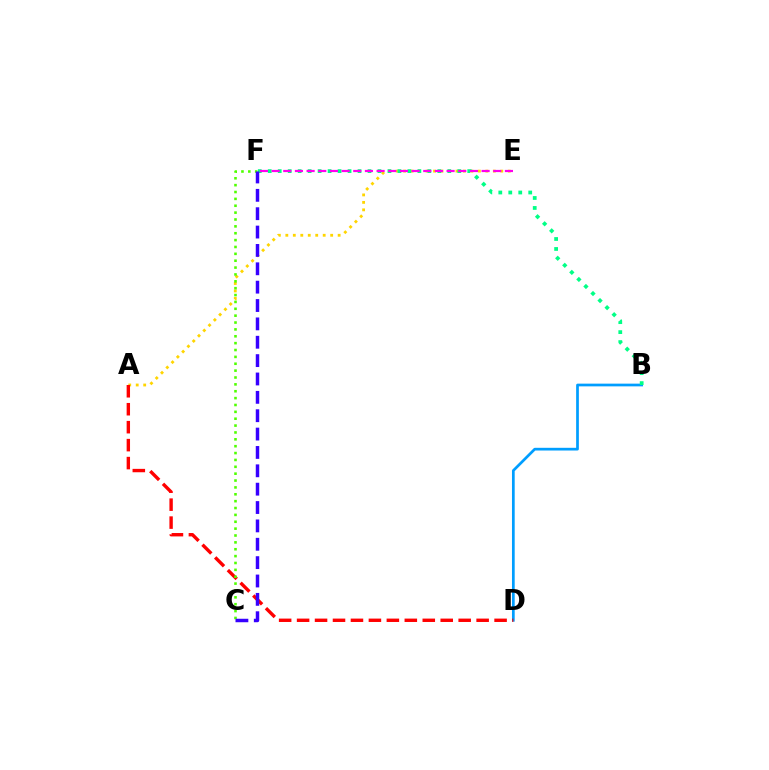{('A', 'E'): [{'color': '#ffd500', 'line_style': 'dotted', 'thickness': 2.03}], ('B', 'D'): [{'color': '#009eff', 'line_style': 'solid', 'thickness': 1.96}], ('A', 'D'): [{'color': '#ff0000', 'line_style': 'dashed', 'thickness': 2.44}], ('B', 'F'): [{'color': '#00ff86', 'line_style': 'dotted', 'thickness': 2.71}], ('C', 'F'): [{'color': '#4fff00', 'line_style': 'dotted', 'thickness': 1.87}, {'color': '#3700ff', 'line_style': 'dashed', 'thickness': 2.49}], ('E', 'F'): [{'color': '#ff00ed', 'line_style': 'dashed', 'thickness': 1.58}]}